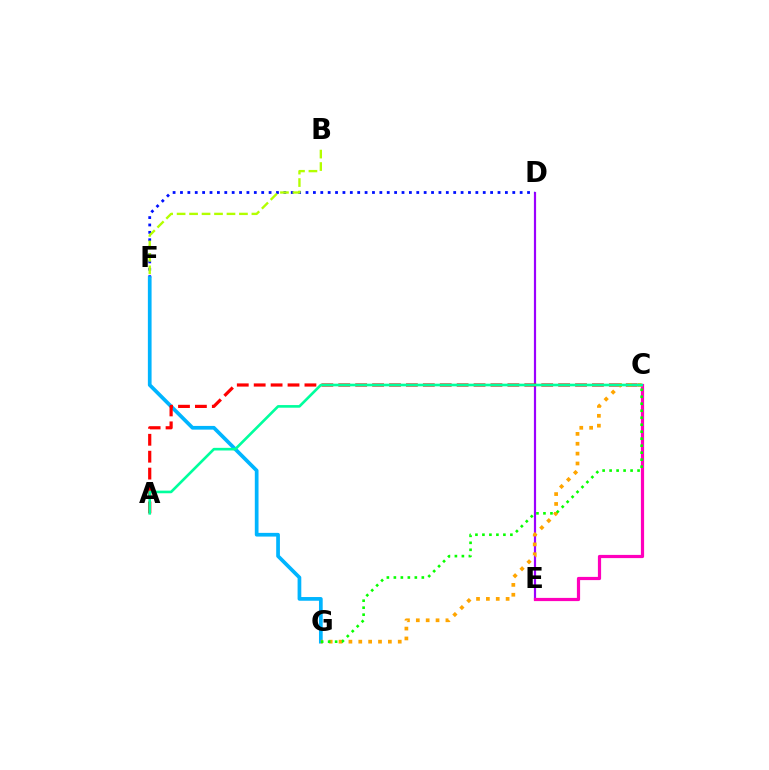{('D', 'E'): [{'color': '#9b00ff', 'line_style': 'solid', 'thickness': 1.58}], ('C', 'E'): [{'color': '#ff00bd', 'line_style': 'solid', 'thickness': 2.3}], ('D', 'F'): [{'color': '#0010ff', 'line_style': 'dotted', 'thickness': 2.01}], ('F', 'G'): [{'color': '#00b5ff', 'line_style': 'solid', 'thickness': 2.67}], ('A', 'C'): [{'color': '#ff0000', 'line_style': 'dashed', 'thickness': 2.3}, {'color': '#00ff9d', 'line_style': 'solid', 'thickness': 1.9}], ('C', 'G'): [{'color': '#ffa500', 'line_style': 'dotted', 'thickness': 2.68}, {'color': '#08ff00', 'line_style': 'dotted', 'thickness': 1.9}], ('B', 'F'): [{'color': '#b3ff00', 'line_style': 'dashed', 'thickness': 1.69}]}